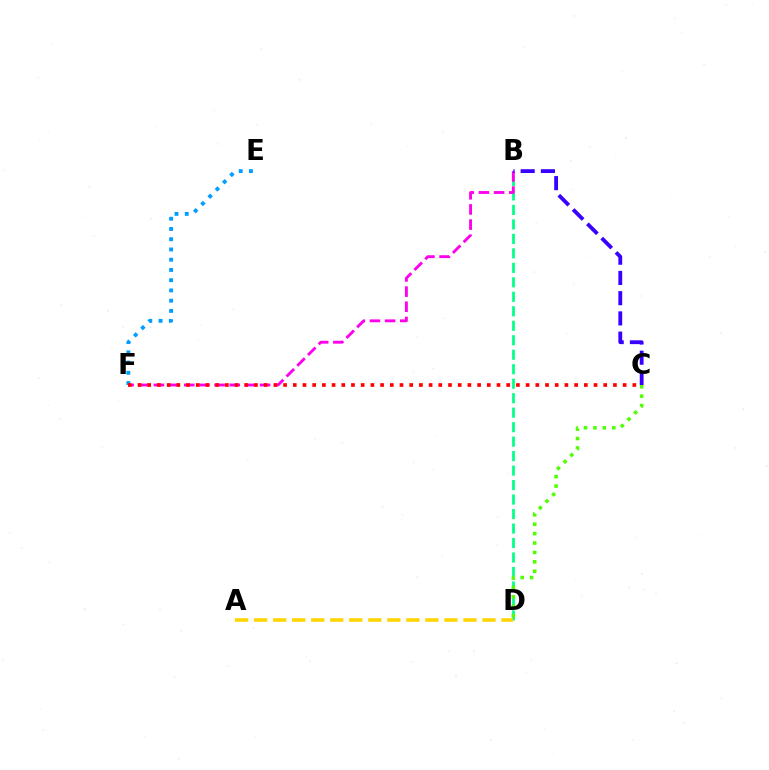{('B', 'D'): [{'color': '#00ff86', 'line_style': 'dashed', 'thickness': 1.97}], ('B', 'F'): [{'color': '#ff00ed', 'line_style': 'dashed', 'thickness': 2.06}], ('B', 'C'): [{'color': '#3700ff', 'line_style': 'dashed', 'thickness': 2.75}], ('E', 'F'): [{'color': '#009eff', 'line_style': 'dotted', 'thickness': 2.78}], ('C', 'D'): [{'color': '#4fff00', 'line_style': 'dotted', 'thickness': 2.55}], ('A', 'D'): [{'color': '#ffd500', 'line_style': 'dashed', 'thickness': 2.58}], ('C', 'F'): [{'color': '#ff0000', 'line_style': 'dotted', 'thickness': 2.64}]}